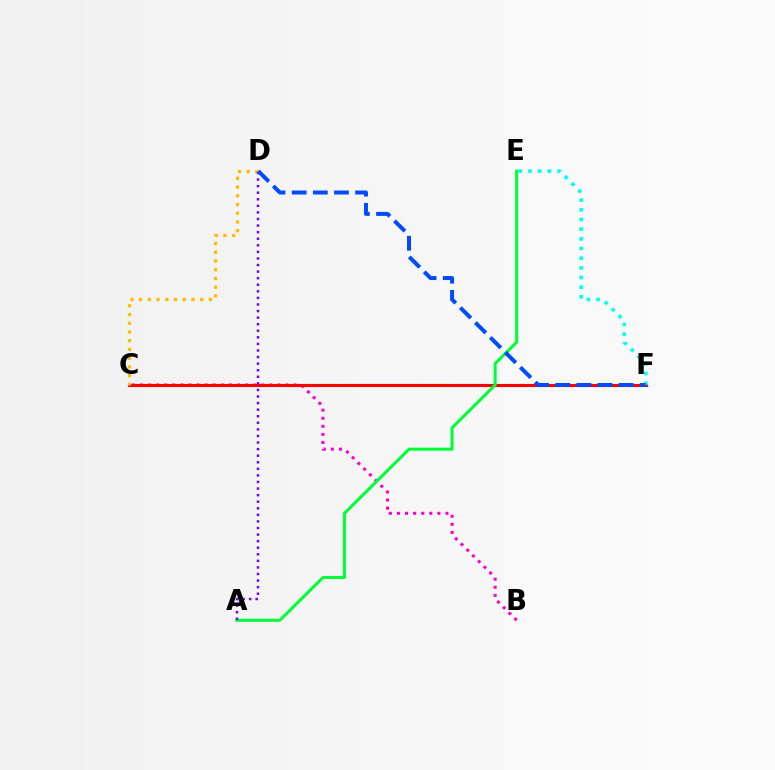{('C', 'F'): [{'color': '#84ff00', 'line_style': 'dotted', 'thickness': 1.59}, {'color': '#ff0000', 'line_style': 'solid', 'thickness': 2.23}], ('B', 'C'): [{'color': '#ff00cf', 'line_style': 'dotted', 'thickness': 2.2}], ('A', 'E'): [{'color': '#00ff39', 'line_style': 'solid', 'thickness': 2.19}], ('C', 'D'): [{'color': '#ffbd00', 'line_style': 'dotted', 'thickness': 2.37}], ('E', 'F'): [{'color': '#00fff6', 'line_style': 'dotted', 'thickness': 2.63}], ('A', 'D'): [{'color': '#7200ff', 'line_style': 'dotted', 'thickness': 1.79}], ('D', 'F'): [{'color': '#004bff', 'line_style': 'dashed', 'thickness': 2.87}]}